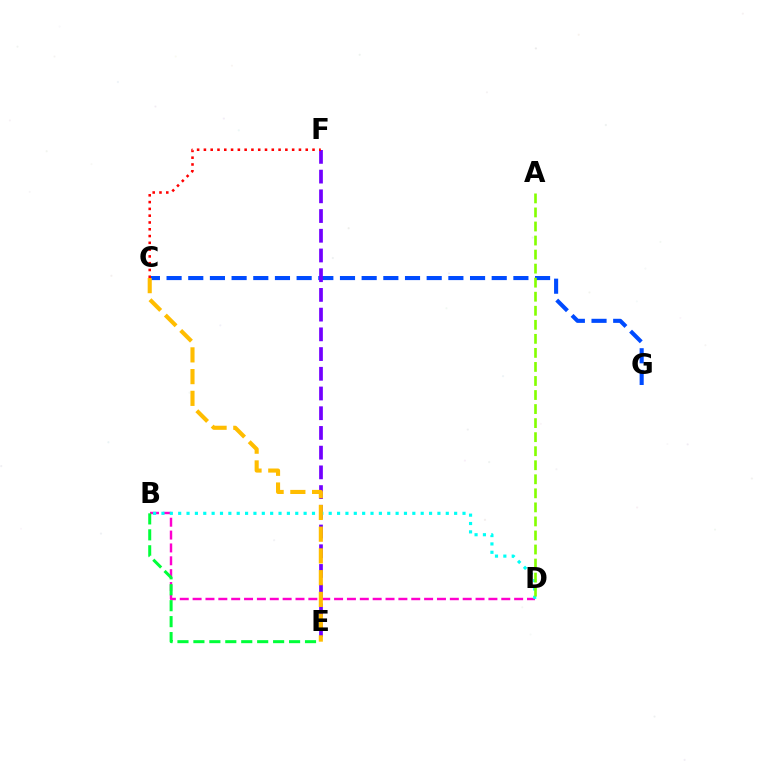{('C', 'G'): [{'color': '#004bff', 'line_style': 'dashed', 'thickness': 2.94}], ('E', 'F'): [{'color': '#7200ff', 'line_style': 'dashed', 'thickness': 2.68}], ('B', 'D'): [{'color': '#ff00cf', 'line_style': 'dashed', 'thickness': 1.75}, {'color': '#00fff6', 'line_style': 'dotted', 'thickness': 2.27}], ('B', 'E'): [{'color': '#00ff39', 'line_style': 'dashed', 'thickness': 2.17}], ('C', 'E'): [{'color': '#ffbd00', 'line_style': 'dashed', 'thickness': 2.95}], ('A', 'D'): [{'color': '#84ff00', 'line_style': 'dashed', 'thickness': 1.91}], ('C', 'F'): [{'color': '#ff0000', 'line_style': 'dotted', 'thickness': 1.84}]}